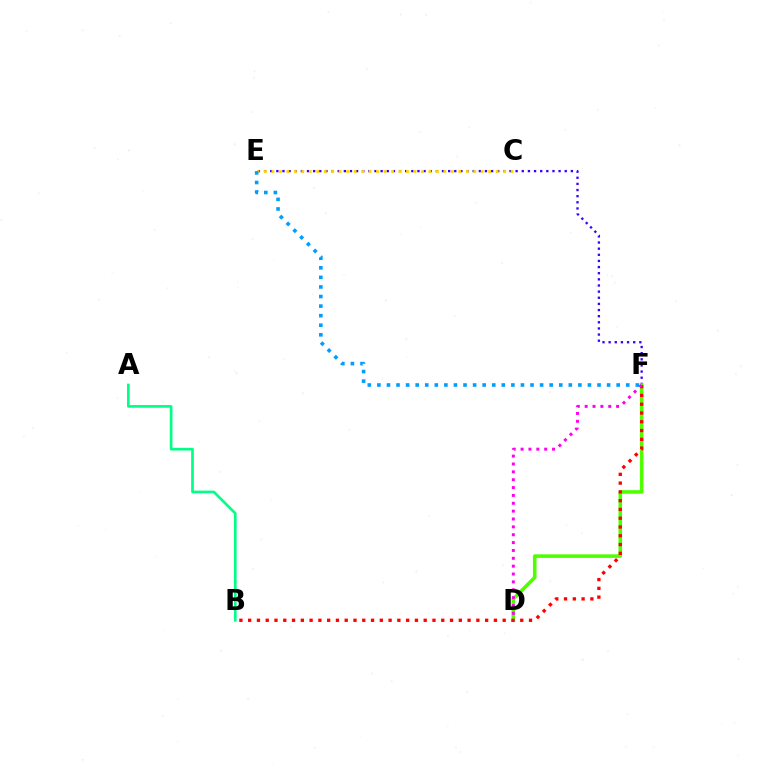{('E', 'F'): [{'color': '#3700ff', 'line_style': 'dotted', 'thickness': 1.67}, {'color': '#009eff', 'line_style': 'dotted', 'thickness': 2.6}], ('D', 'F'): [{'color': '#4fff00', 'line_style': 'solid', 'thickness': 2.58}, {'color': '#ff00ed', 'line_style': 'dotted', 'thickness': 2.14}], ('B', 'F'): [{'color': '#ff0000', 'line_style': 'dotted', 'thickness': 2.38}], ('C', 'E'): [{'color': '#ffd500', 'line_style': 'dotted', 'thickness': 2.03}], ('A', 'B'): [{'color': '#00ff86', 'line_style': 'solid', 'thickness': 1.92}]}